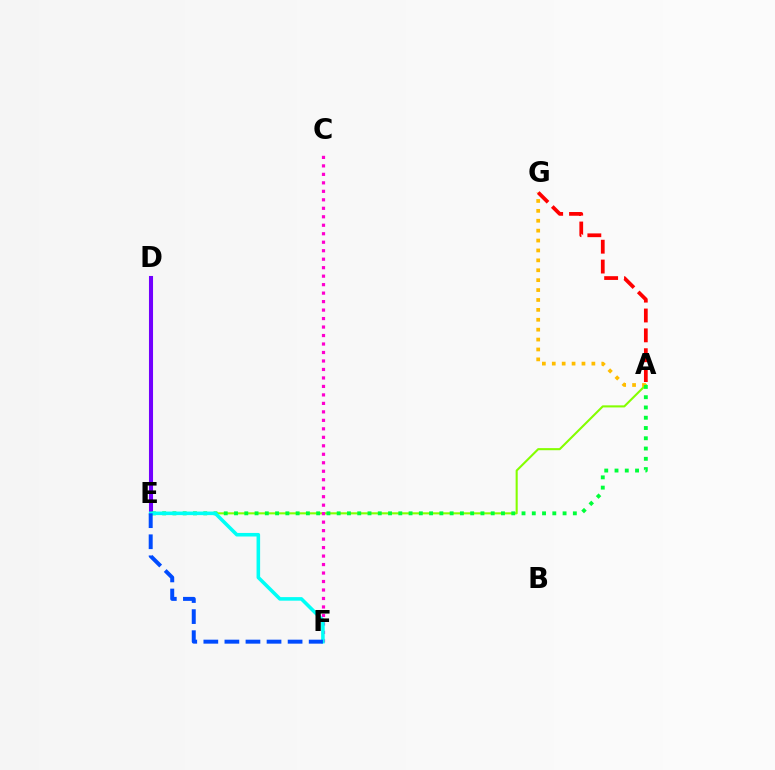{('D', 'E'): [{'color': '#7200ff', 'line_style': 'solid', 'thickness': 2.93}], ('A', 'E'): [{'color': '#84ff00', 'line_style': 'solid', 'thickness': 1.5}, {'color': '#00ff39', 'line_style': 'dotted', 'thickness': 2.79}], ('A', 'G'): [{'color': '#ffbd00', 'line_style': 'dotted', 'thickness': 2.69}, {'color': '#ff0000', 'line_style': 'dashed', 'thickness': 2.7}], ('C', 'F'): [{'color': '#ff00cf', 'line_style': 'dotted', 'thickness': 2.3}], ('E', 'F'): [{'color': '#00fff6', 'line_style': 'solid', 'thickness': 2.56}, {'color': '#004bff', 'line_style': 'dashed', 'thickness': 2.86}]}